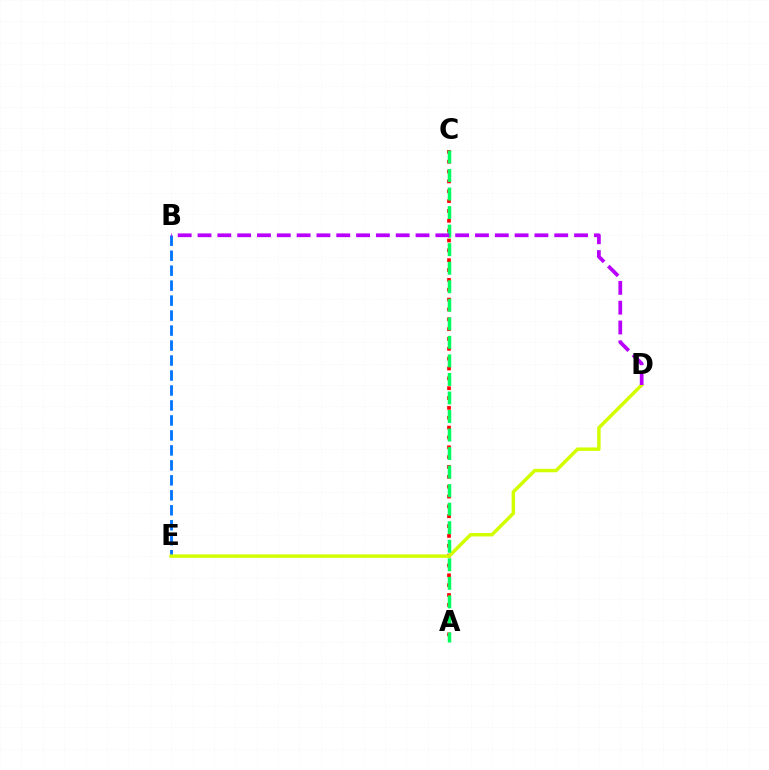{('B', 'E'): [{'color': '#0074ff', 'line_style': 'dashed', 'thickness': 2.03}], ('A', 'C'): [{'color': '#ff0000', 'line_style': 'dotted', 'thickness': 2.68}, {'color': '#00ff5c', 'line_style': 'dashed', 'thickness': 2.52}], ('D', 'E'): [{'color': '#d1ff00', 'line_style': 'solid', 'thickness': 2.48}], ('B', 'D'): [{'color': '#b900ff', 'line_style': 'dashed', 'thickness': 2.69}]}